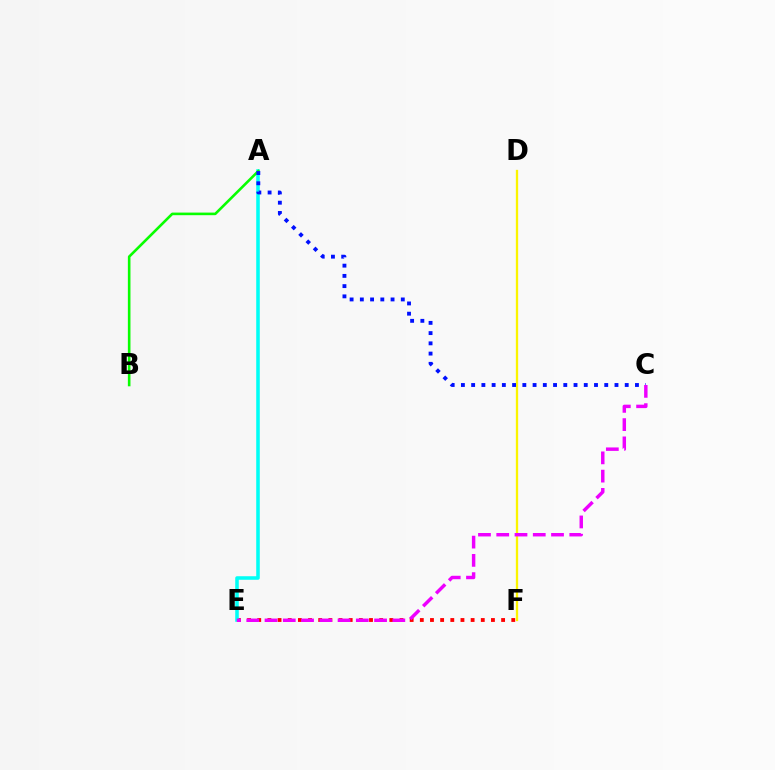{('E', 'F'): [{'color': '#ff0000', 'line_style': 'dotted', 'thickness': 2.76}], ('D', 'F'): [{'color': '#fcf500', 'line_style': 'solid', 'thickness': 1.66}], ('A', 'E'): [{'color': '#00fff6', 'line_style': 'solid', 'thickness': 2.55}], ('A', 'B'): [{'color': '#08ff00', 'line_style': 'solid', 'thickness': 1.87}], ('A', 'C'): [{'color': '#0010ff', 'line_style': 'dotted', 'thickness': 2.78}], ('C', 'E'): [{'color': '#ee00ff', 'line_style': 'dashed', 'thickness': 2.48}]}